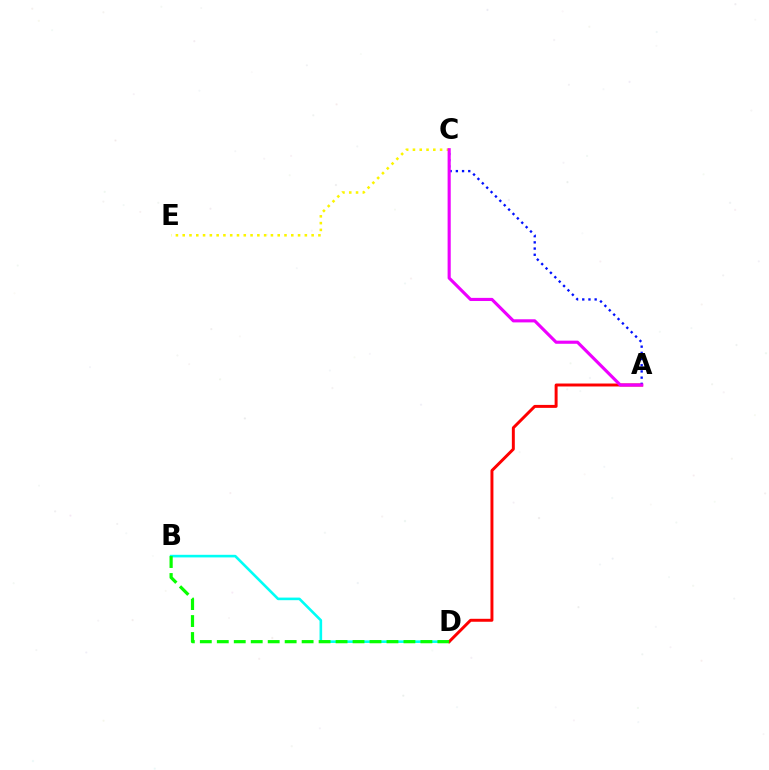{('B', 'D'): [{'color': '#00fff6', 'line_style': 'solid', 'thickness': 1.88}, {'color': '#08ff00', 'line_style': 'dashed', 'thickness': 2.31}], ('C', 'E'): [{'color': '#fcf500', 'line_style': 'dotted', 'thickness': 1.84}], ('A', 'D'): [{'color': '#ff0000', 'line_style': 'solid', 'thickness': 2.13}], ('A', 'C'): [{'color': '#0010ff', 'line_style': 'dotted', 'thickness': 1.68}, {'color': '#ee00ff', 'line_style': 'solid', 'thickness': 2.25}]}